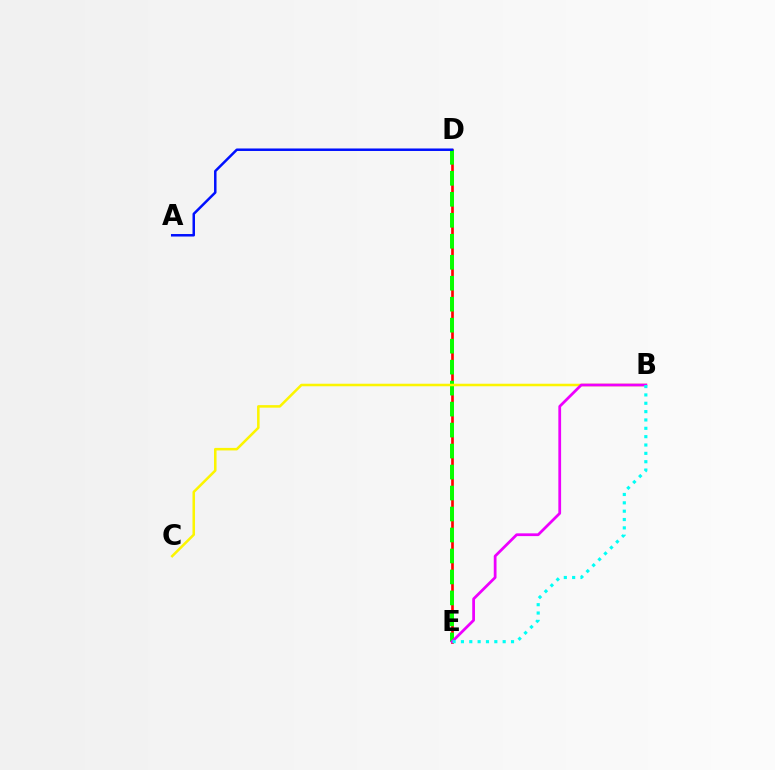{('D', 'E'): [{'color': '#ff0000', 'line_style': 'solid', 'thickness': 1.92}, {'color': '#08ff00', 'line_style': 'dashed', 'thickness': 2.85}], ('B', 'C'): [{'color': '#fcf500', 'line_style': 'solid', 'thickness': 1.83}], ('B', 'E'): [{'color': '#ee00ff', 'line_style': 'solid', 'thickness': 1.99}, {'color': '#00fff6', 'line_style': 'dotted', 'thickness': 2.27}], ('A', 'D'): [{'color': '#0010ff', 'line_style': 'solid', 'thickness': 1.8}]}